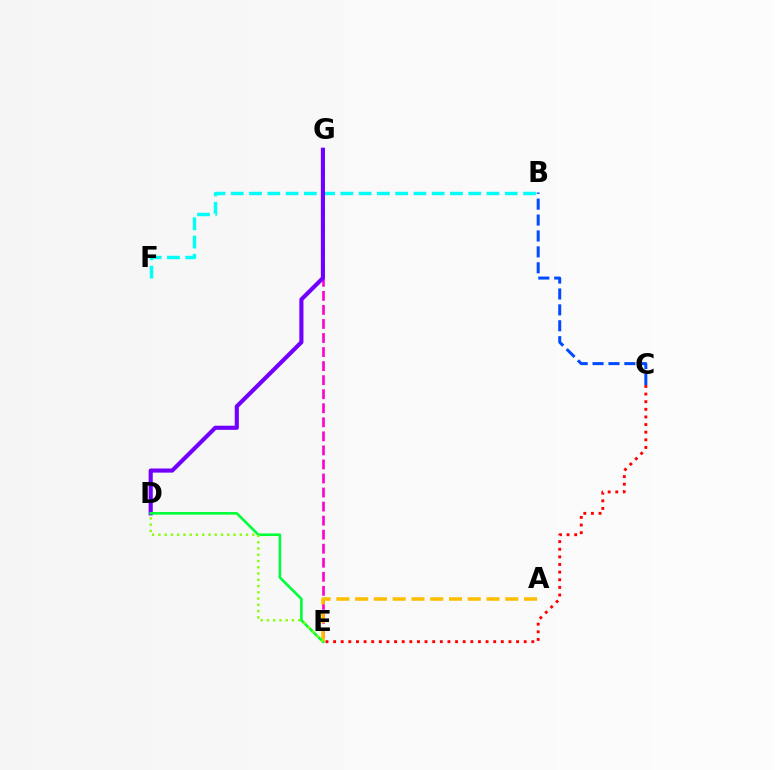{('E', 'G'): [{'color': '#ff00cf', 'line_style': 'dashed', 'thickness': 1.91}], ('B', 'C'): [{'color': '#004bff', 'line_style': 'dashed', 'thickness': 2.16}], ('B', 'F'): [{'color': '#00fff6', 'line_style': 'dashed', 'thickness': 2.48}], ('D', 'G'): [{'color': '#7200ff', 'line_style': 'solid', 'thickness': 2.97}], ('A', 'E'): [{'color': '#ffbd00', 'line_style': 'dashed', 'thickness': 2.55}], ('D', 'E'): [{'color': '#00ff39', 'line_style': 'solid', 'thickness': 1.88}, {'color': '#84ff00', 'line_style': 'dotted', 'thickness': 1.7}], ('C', 'E'): [{'color': '#ff0000', 'line_style': 'dotted', 'thickness': 2.07}]}